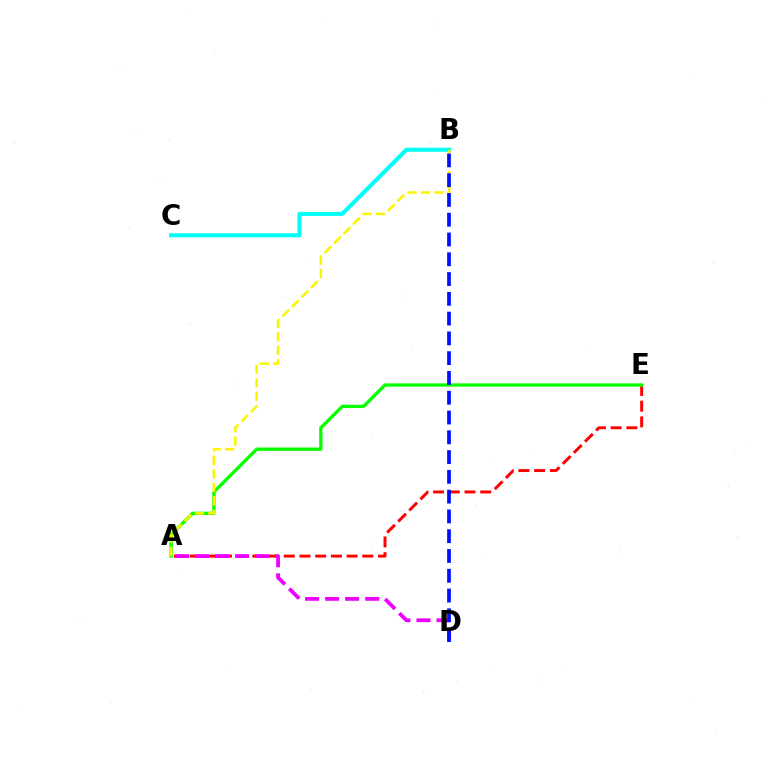{('B', 'C'): [{'color': '#00fff6', 'line_style': 'solid', 'thickness': 2.93}], ('A', 'E'): [{'color': '#ff0000', 'line_style': 'dashed', 'thickness': 2.13}, {'color': '#08ff00', 'line_style': 'solid', 'thickness': 2.38}], ('A', 'B'): [{'color': '#fcf500', 'line_style': 'dashed', 'thickness': 1.83}], ('A', 'D'): [{'color': '#ee00ff', 'line_style': 'dashed', 'thickness': 2.72}], ('B', 'D'): [{'color': '#0010ff', 'line_style': 'dashed', 'thickness': 2.69}]}